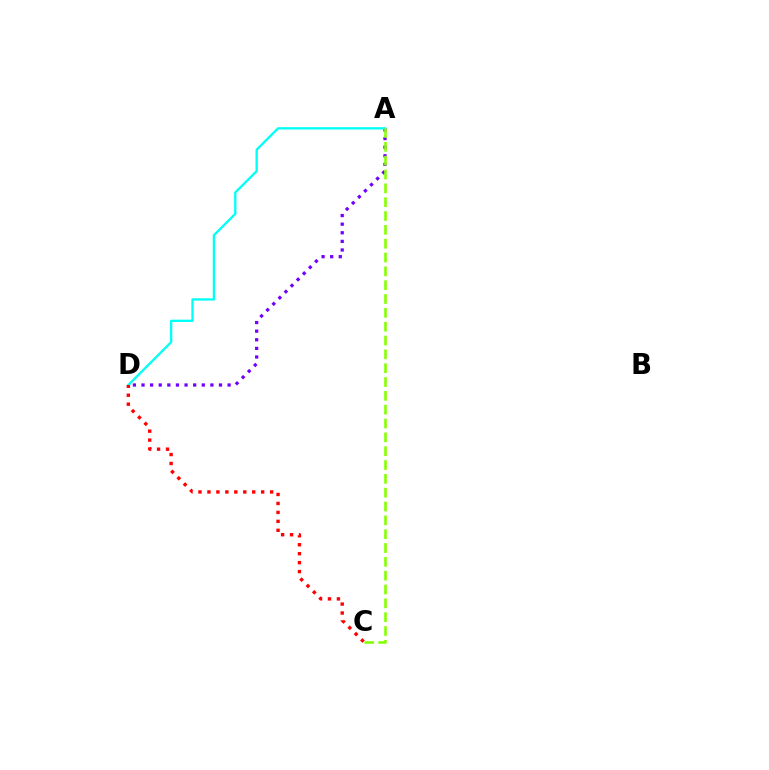{('A', 'D'): [{'color': '#7200ff', 'line_style': 'dotted', 'thickness': 2.34}, {'color': '#00fff6', 'line_style': 'solid', 'thickness': 1.67}], ('C', 'D'): [{'color': '#ff0000', 'line_style': 'dotted', 'thickness': 2.43}], ('A', 'C'): [{'color': '#84ff00', 'line_style': 'dashed', 'thickness': 1.88}]}